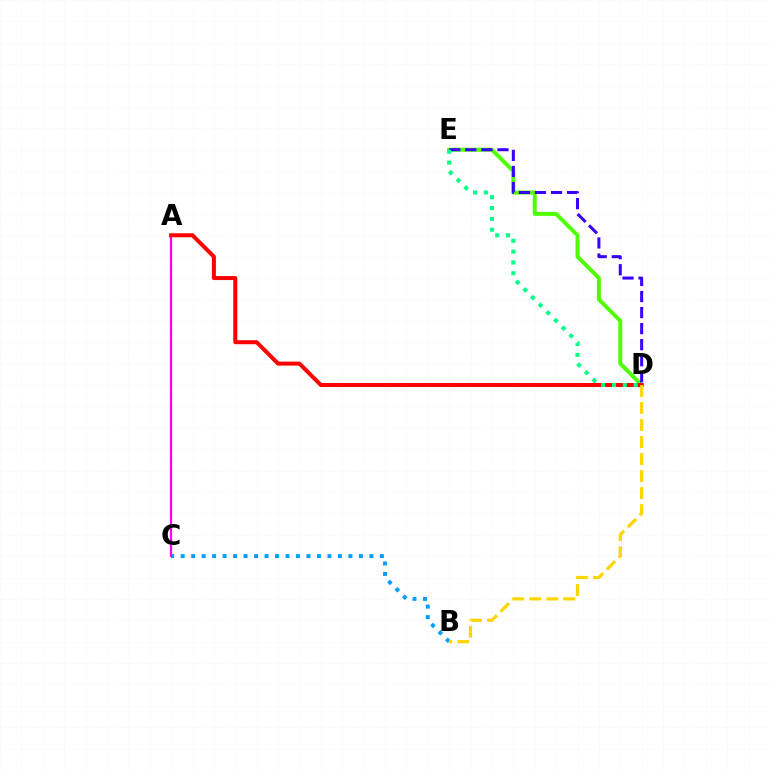{('B', 'C'): [{'color': '#009eff', 'line_style': 'dotted', 'thickness': 2.85}], ('A', 'C'): [{'color': '#ff00ed', 'line_style': 'solid', 'thickness': 1.62}], ('D', 'E'): [{'color': '#4fff00', 'line_style': 'solid', 'thickness': 2.85}, {'color': '#3700ff', 'line_style': 'dashed', 'thickness': 2.18}, {'color': '#00ff86', 'line_style': 'dotted', 'thickness': 2.94}], ('A', 'D'): [{'color': '#ff0000', 'line_style': 'solid', 'thickness': 2.88}], ('B', 'D'): [{'color': '#ffd500', 'line_style': 'dashed', 'thickness': 2.31}]}